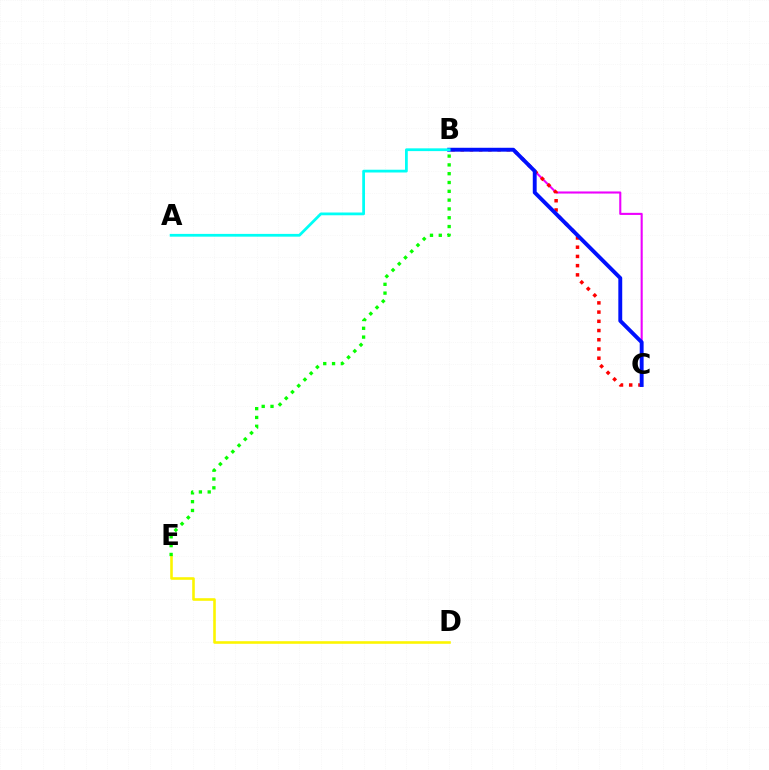{('B', 'C'): [{'color': '#ee00ff', 'line_style': 'solid', 'thickness': 1.51}, {'color': '#ff0000', 'line_style': 'dotted', 'thickness': 2.5}, {'color': '#0010ff', 'line_style': 'solid', 'thickness': 2.8}], ('D', 'E'): [{'color': '#fcf500', 'line_style': 'solid', 'thickness': 1.87}], ('B', 'E'): [{'color': '#08ff00', 'line_style': 'dotted', 'thickness': 2.39}], ('A', 'B'): [{'color': '#00fff6', 'line_style': 'solid', 'thickness': 1.99}]}